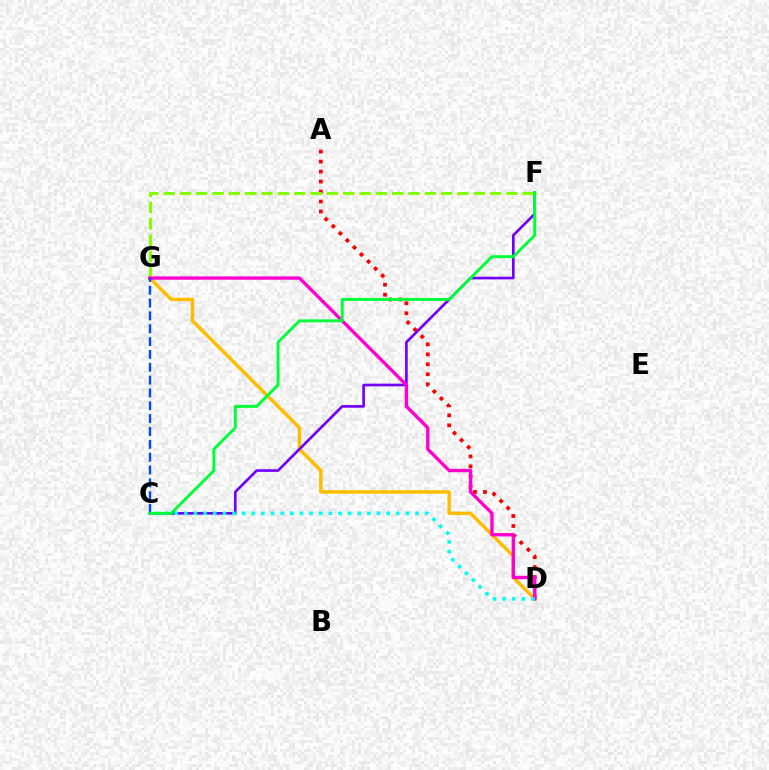{('D', 'G'): [{'color': '#ffbd00', 'line_style': 'solid', 'thickness': 2.48}, {'color': '#ff00cf', 'line_style': 'solid', 'thickness': 2.42}], ('C', 'F'): [{'color': '#7200ff', 'line_style': 'solid', 'thickness': 1.91}, {'color': '#00ff39', 'line_style': 'solid', 'thickness': 2.11}], ('A', 'D'): [{'color': '#ff0000', 'line_style': 'dotted', 'thickness': 2.71}], ('F', 'G'): [{'color': '#84ff00', 'line_style': 'dashed', 'thickness': 2.22}], ('C', 'D'): [{'color': '#00fff6', 'line_style': 'dotted', 'thickness': 2.62}], ('C', 'G'): [{'color': '#004bff', 'line_style': 'dashed', 'thickness': 1.74}]}